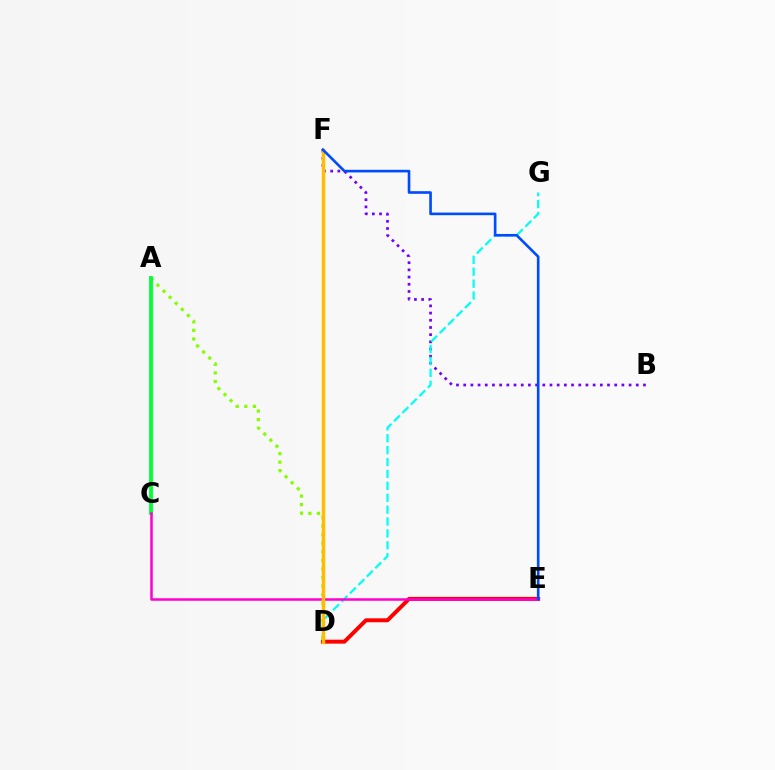{('B', 'F'): [{'color': '#7200ff', 'line_style': 'dotted', 'thickness': 1.95}], ('D', 'G'): [{'color': '#00fff6', 'line_style': 'dashed', 'thickness': 1.62}], ('D', 'E'): [{'color': '#ff0000', 'line_style': 'solid', 'thickness': 2.84}], ('A', 'D'): [{'color': '#84ff00', 'line_style': 'dotted', 'thickness': 2.33}], ('A', 'C'): [{'color': '#00ff39', 'line_style': 'solid', 'thickness': 2.76}], ('C', 'E'): [{'color': '#ff00cf', 'line_style': 'solid', 'thickness': 1.81}], ('D', 'F'): [{'color': '#ffbd00', 'line_style': 'solid', 'thickness': 2.51}], ('E', 'F'): [{'color': '#004bff', 'line_style': 'solid', 'thickness': 1.89}]}